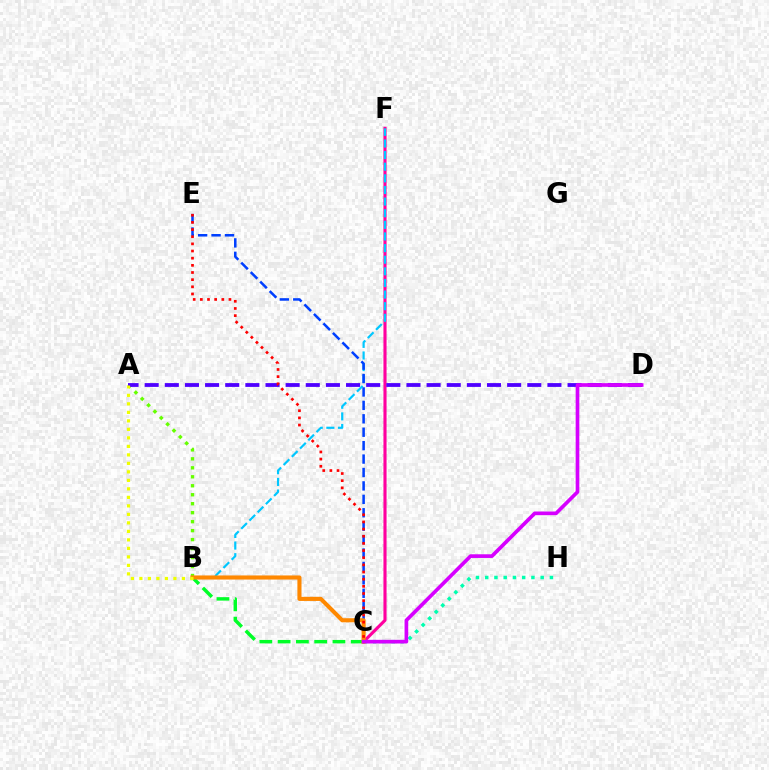{('C', 'F'): [{'color': '#ff00a0', 'line_style': 'solid', 'thickness': 2.25}], ('B', 'F'): [{'color': '#00c7ff', 'line_style': 'dashed', 'thickness': 1.58}], ('C', 'H'): [{'color': '#00ffaf', 'line_style': 'dotted', 'thickness': 2.51}], ('A', 'B'): [{'color': '#66ff00', 'line_style': 'dotted', 'thickness': 2.44}, {'color': '#eeff00', 'line_style': 'dotted', 'thickness': 2.31}], ('B', 'C'): [{'color': '#00ff27', 'line_style': 'dashed', 'thickness': 2.48}, {'color': '#ff8800', 'line_style': 'solid', 'thickness': 2.95}], ('C', 'E'): [{'color': '#003fff', 'line_style': 'dashed', 'thickness': 1.82}, {'color': '#ff0000', 'line_style': 'dotted', 'thickness': 1.94}], ('A', 'D'): [{'color': '#4f00ff', 'line_style': 'dashed', 'thickness': 2.74}], ('C', 'D'): [{'color': '#d600ff', 'line_style': 'solid', 'thickness': 2.64}]}